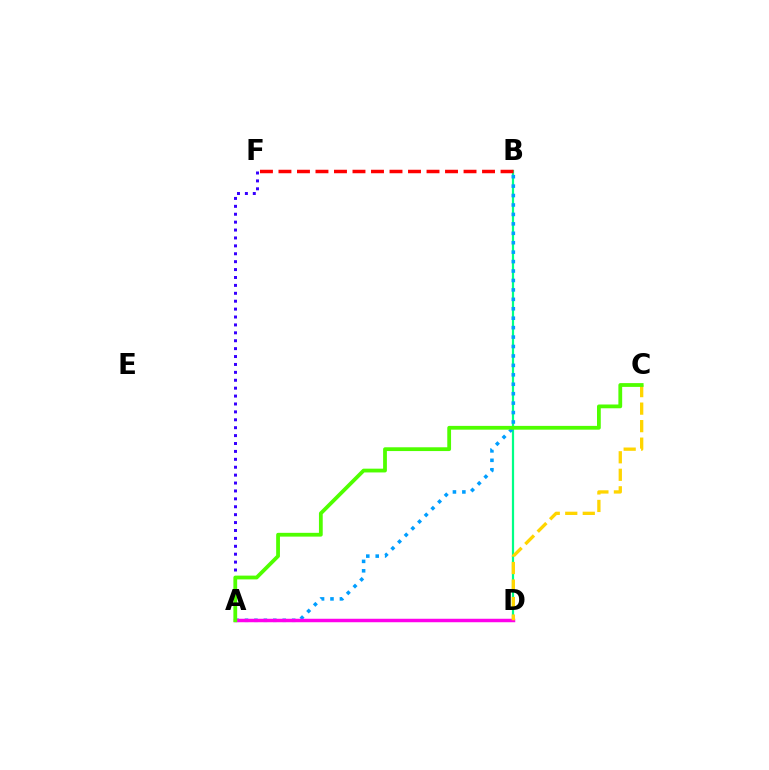{('A', 'F'): [{'color': '#3700ff', 'line_style': 'dotted', 'thickness': 2.15}], ('B', 'D'): [{'color': '#00ff86', 'line_style': 'solid', 'thickness': 1.6}], ('A', 'B'): [{'color': '#009eff', 'line_style': 'dotted', 'thickness': 2.56}], ('A', 'D'): [{'color': '#ff00ed', 'line_style': 'solid', 'thickness': 2.5}], ('C', 'D'): [{'color': '#ffd500', 'line_style': 'dashed', 'thickness': 2.38}], ('B', 'F'): [{'color': '#ff0000', 'line_style': 'dashed', 'thickness': 2.51}], ('A', 'C'): [{'color': '#4fff00', 'line_style': 'solid', 'thickness': 2.72}]}